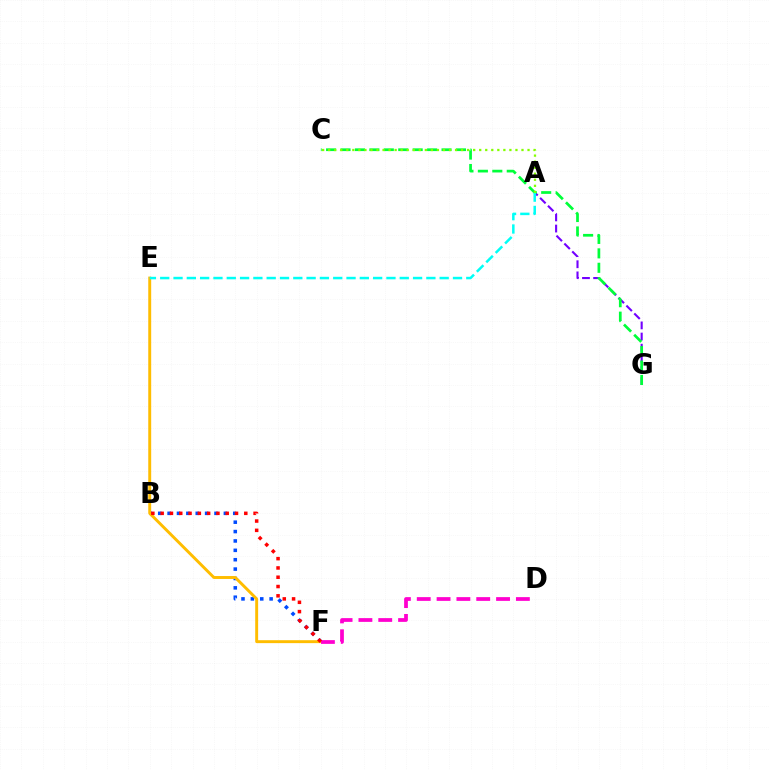{('B', 'F'): [{'color': '#004bff', 'line_style': 'dotted', 'thickness': 2.55}, {'color': '#ff0000', 'line_style': 'dotted', 'thickness': 2.52}], ('E', 'F'): [{'color': '#ffbd00', 'line_style': 'solid', 'thickness': 2.11}], ('A', 'G'): [{'color': '#7200ff', 'line_style': 'dashed', 'thickness': 1.51}], ('C', 'G'): [{'color': '#00ff39', 'line_style': 'dashed', 'thickness': 1.96}], ('A', 'E'): [{'color': '#00fff6', 'line_style': 'dashed', 'thickness': 1.81}], ('A', 'C'): [{'color': '#84ff00', 'line_style': 'dotted', 'thickness': 1.64}], ('D', 'F'): [{'color': '#ff00cf', 'line_style': 'dashed', 'thickness': 2.69}]}